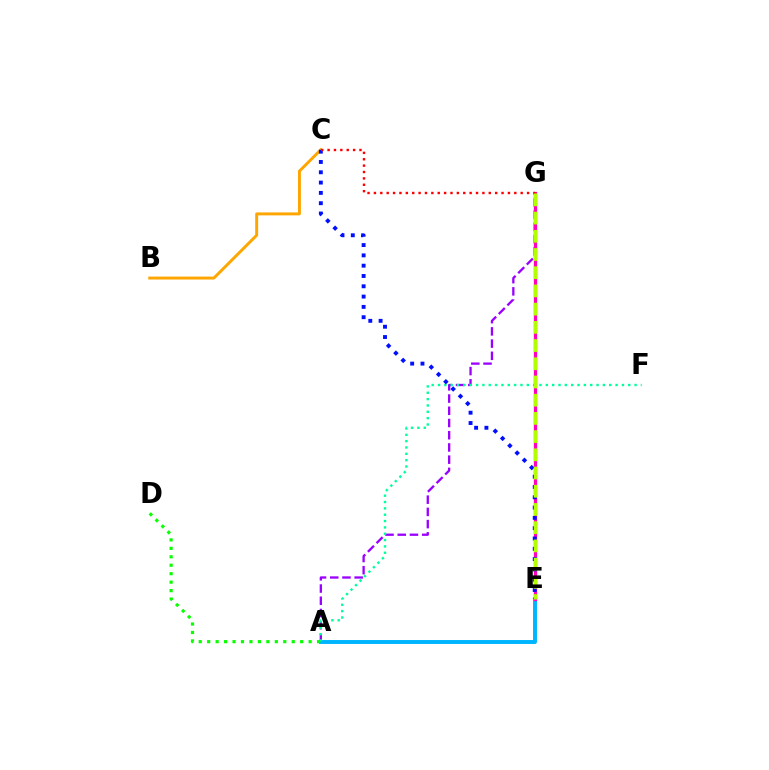{('B', 'C'): [{'color': '#ffa500', 'line_style': 'solid', 'thickness': 2.11}], ('A', 'E'): [{'color': '#00b5ff', 'line_style': 'solid', 'thickness': 2.83}], ('A', 'G'): [{'color': '#9b00ff', 'line_style': 'dashed', 'thickness': 1.66}], ('A', 'F'): [{'color': '#00ff9d', 'line_style': 'dotted', 'thickness': 1.72}], ('A', 'D'): [{'color': '#08ff00', 'line_style': 'dotted', 'thickness': 2.3}], ('E', 'G'): [{'color': '#ff00bd', 'line_style': 'solid', 'thickness': 2.36}, {'color': '#b3ff00', 'line_style': 'dashed', 'thickness': 2.47}], ('C', 'E'): [{'color': '#0010ff', 'line_style': 'dotted', 'thickness': 2.8}], ('C', 'G'): [{'color': '#ff0000', 'line_style': 'dotted', 'thickness': 1.73}]}